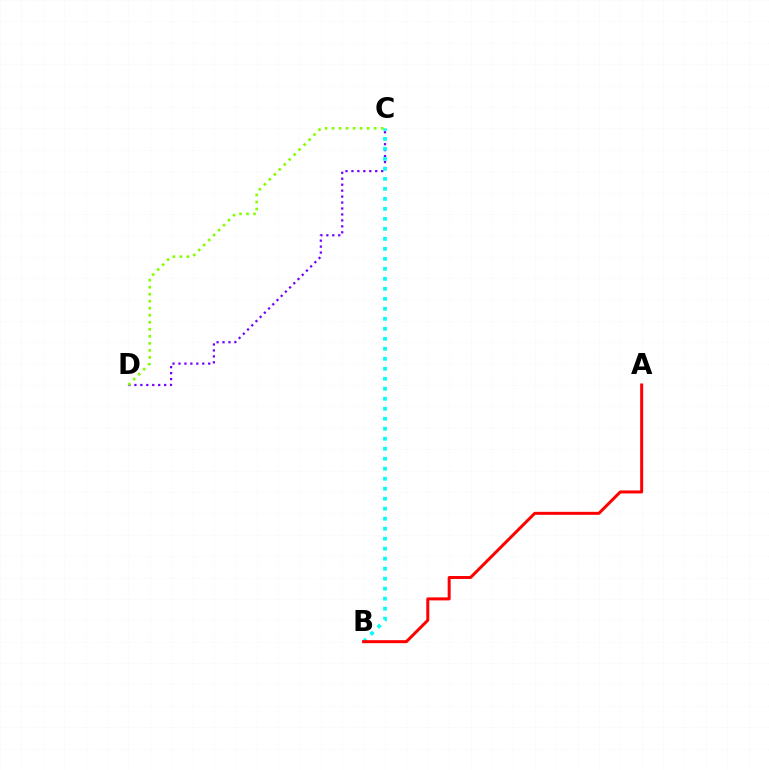{('C', 'D'): [{'color': '#7200ff', 'line_style': 'dotted', 'thickness': 1.62}, {'color': '#84ff00', 'line_style': 'dotted', 'thickness': 1.91}], ('B', 'C'): [{'color': '#00fff6', 'line_style': 'dotted', 'thickness': 2.72}], ('A', 'B'): [{'color': '#ff0000', 'line_style': 'solid', 'thickness': 2.16}]}